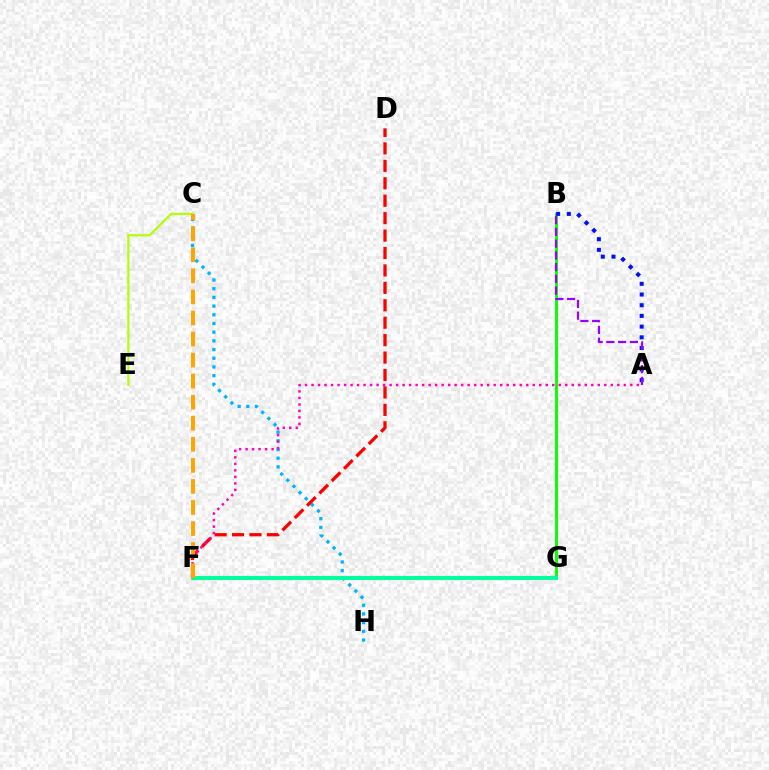{('C', 'H'): [{'color': '#00b5ff', 'line_style': 'dotted', 'thickness': 2.36}], ('C', 'E'): [{'color': '#b3ff00', 'line_style': 'solid', 'thickness': 1.55}], ('B', 'G'): [{'color': '#08ff00', 'line_style': 'solid', 'thickness': 2.09}], ('D', 'F'): [{'color': '#ff0000', 'line_style': 'dashed', 'thickness': 2.37}], ('A', 'B'): [{'color': '#0010ff', 'line_style': 'dotted', 'thickness': 2.91}, {'color': '#9b00ff', 'line_style': 'dashed', 'thickness': 1.6}], ('F', 'G'): [{'color': '#00ff9d', 'line_style': 'solid', 'thickness': 2.83}], ('A', 'F'): [{'color': '#ff00bd', 'line_style': 'dotted', 'thickness': 1.77}], ('C', 'F'): [{'color': '#ffa500', 'line_style': 'dashed', 'thickness': 2.86}]}